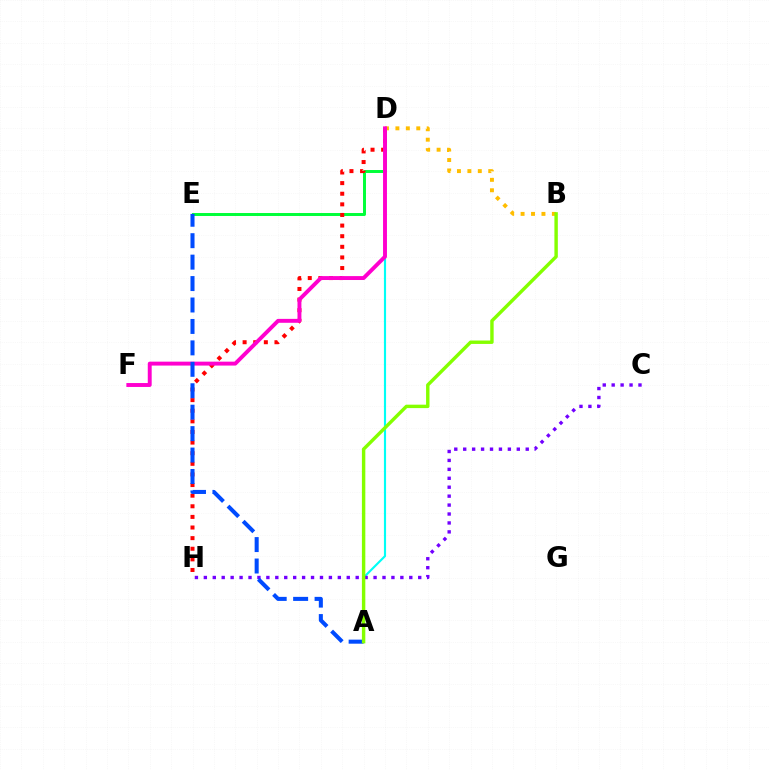{('A', 'D'): [{'color': '#00fff6', 'line_style': 'solid', 'thickness': 1.55}], ('D', 'E'): [{'color': '#00ff39', 'line_style': 'solid', 'thickness': 2.13}], ('C', 'H'): [{'color': '#7200ff', 'line_style': 'dotted', 'thickness': 2.43}], ('D', 'H'): [{'color': '#ff0000', 'line_style': 'dotted', 'thickness': 2.88}], ('B', 'D'): [{'color': '#ffbd00', 'line_style': 'dotted', 'thickness': 2.83}], ('D', 'F'): [{'color': '#ff00cf', 'line_style': 'solid', 'thickness': 2.82}], ('A', 'E'): [{'color': '#004bff', 'line_style': 'dashed', 'thickness': 2.91}], ('A', 'B'): [{'color': '#84ff00', 'line_style': 'solid', 'thickness': 2.46}]}